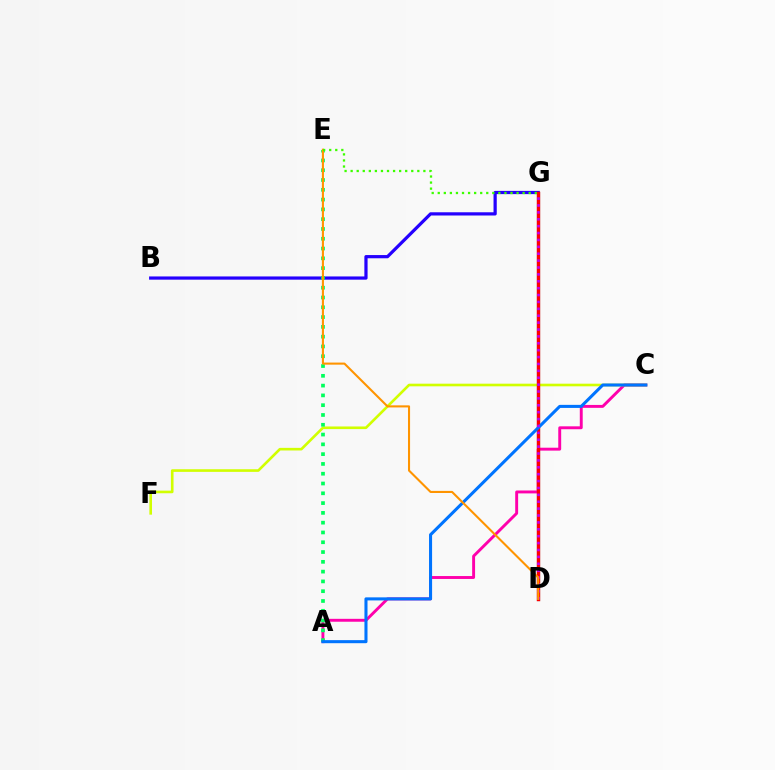{('D', 'G'): [{'color': '#00fff6', 'line_style': 'solid', 'thickness': 2.26}, {'color': '#ff0000', 'line_style': 'solid', 'thickness': 2.47}, {'color': '#b900ff', 'line_style': 'dotted', 'thickness': 1.87}], ('A', 'C'): [{'color': '#ff00ac', 'line_style': 'solid', 'thickness': 2.1}, {'color': '#0074ff', 'line_style': 'solid', 'thickness': 2.2}], ('B', 'G'): [{'color': '#2500ff', 'line_style': 'solid', 'thickness': 2.32}], ('C', 'F'): [{'color': '#d1ff00', 'line_style': 'solid', 'thickness': 1.89}], ('A', 'E'): [{'color': '#00ff5c', 'line_style': 'dotted', 'thickness': 2.66}], ('D', 'E'): [{'color': '#ff9400', 'line_style': 'solid', 'thickness': 1.51}], ('E', 'G'): [{'color': '#3dff00', 'line_style': 'dotted', 'thickness': 1.65}]}